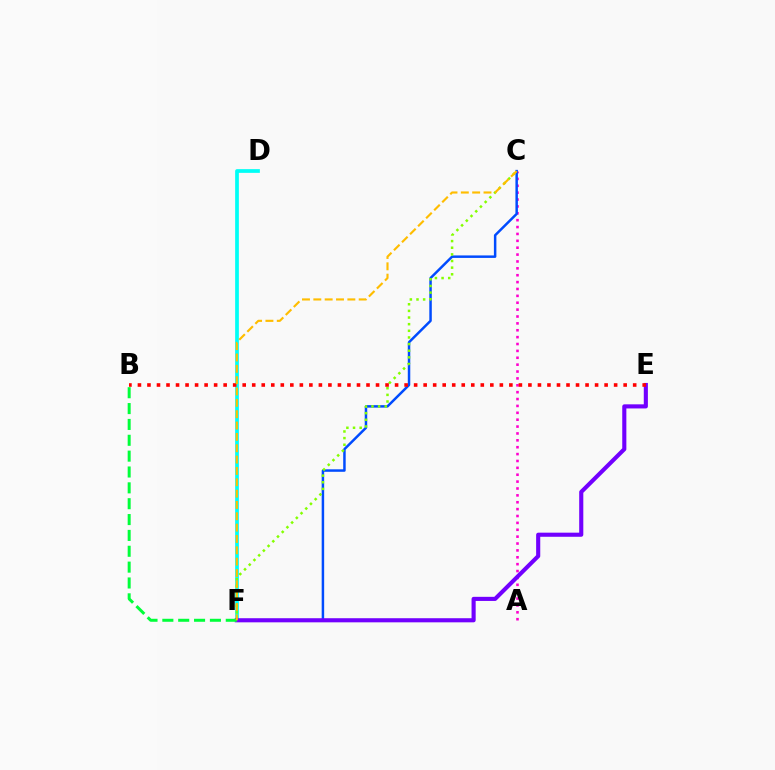{('A', 'C'): [{'color': '#ff00cf', 'line_style': 'dotted', 'thickness': 1.87}], ('C', 'F'): [{'color': '#004bff', 'line_style': 'solid', 'thickness': 1.79}, {'color': '#84ff00', 'line_style': 'dotted', 'thickness': 1.8}, {'color': '#ffbd00', 'line_style': 'dashed', 'thickness': 1.54}], ('D', 'F'): [{'color': '#00fff6', 'line_style': 'solid', 'thickness': 2.68}], ('E', 'F'): [{'color': '#7200ff', 'line_style': 'solid', 'thickness': 2.96}], ('B', 'F'): [{'color': '#00ff39', 'line_style': 'dashed', 'thickness': 2.15}], ('B', 'E'): [{'color': '#ff0000', 'line_style': 'dotted', 'thickness': 2.59}]}